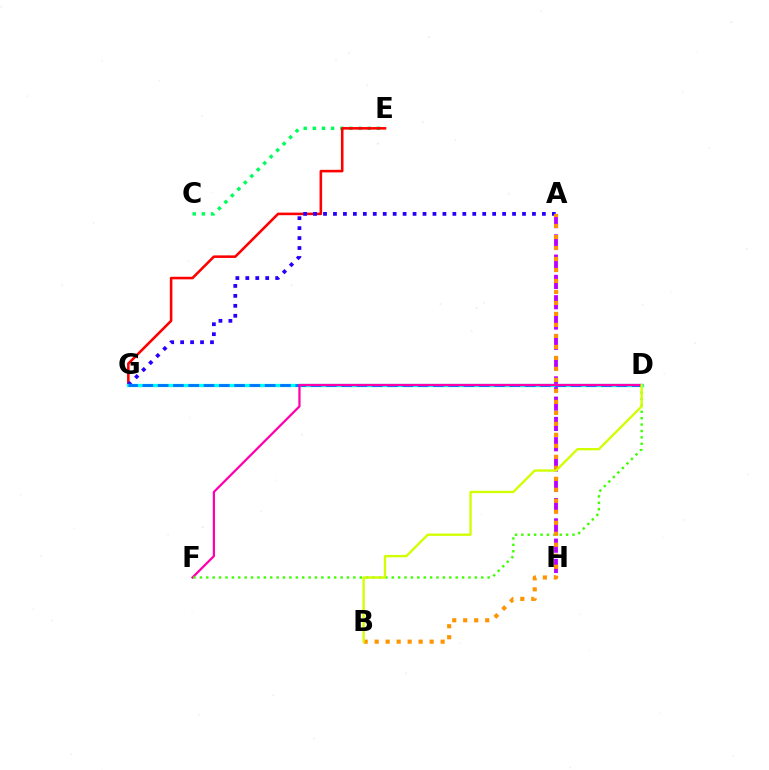{('C', 'E'): [{'color': '#00ff5c', 'line_style': 'dotted', 'thickness': 2.49}], ('E', 'G'): [{'color': '#ff0000', 'line_style': 'solid', 'thickness': 1.85}], ('A', 'G'): [{'color': '#2500ff', 'line_style': 'dotted', 'thickness': 2.7}], ('A', 'H'): [{'color': '#b900ff', 'line_style': 'dashed', 'thickness': 2.76}], ('D', 'G'): [{'color': '#00fff6', 'line_style': 'solid', 'thickness': 2.34}, {'color': '#0074ff', 'line_style': 'dashed', 'thickness': 2.08}], ('D', 'F'): [{'color': '#ff00ac', 'line_style': 'solid', 'thickness': 1.61}, {'color': '#3dff00', 'line_style': 'dotted', 'thickness': 1.74}], ('A', 'B'): [{'color': '#ff9400', 'line_style': 'dotted', 'thickness': 2.99}], ('B', 'D'): [{'color': '#d1ff00', 'line_style': 'solid', 'thickness': 1.68}]}